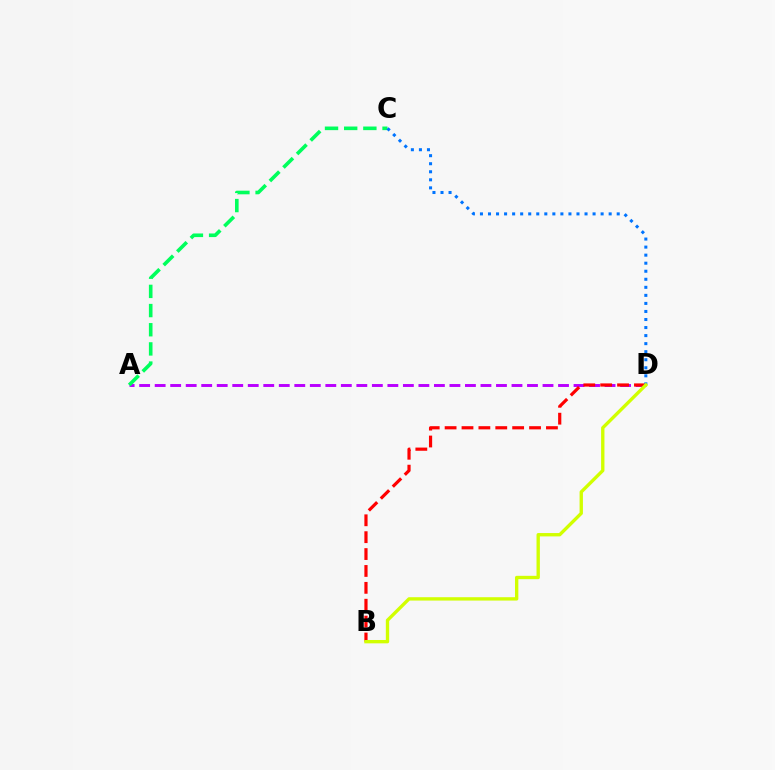{('A', 'D'): [{'color': '#b900ff', 'line_style': 'dashed', 'thickness': 2.11}], ('B', 'D'): [{'color': '#ff0000', 'line_style': 'dashed', 'thickness': 2.29}, {'color': '#d1ff00', 'line_style': 'solid', 'thickness': 2.41}], ('A', 'C'): [{'color': '#00ff5c', 'line_style': 'dashed', 'thickness': 2.6}], ('C', 'D'): [{'color': '#0074ff', 'line_style': 'dotted', 'thickness': 2.19}]}